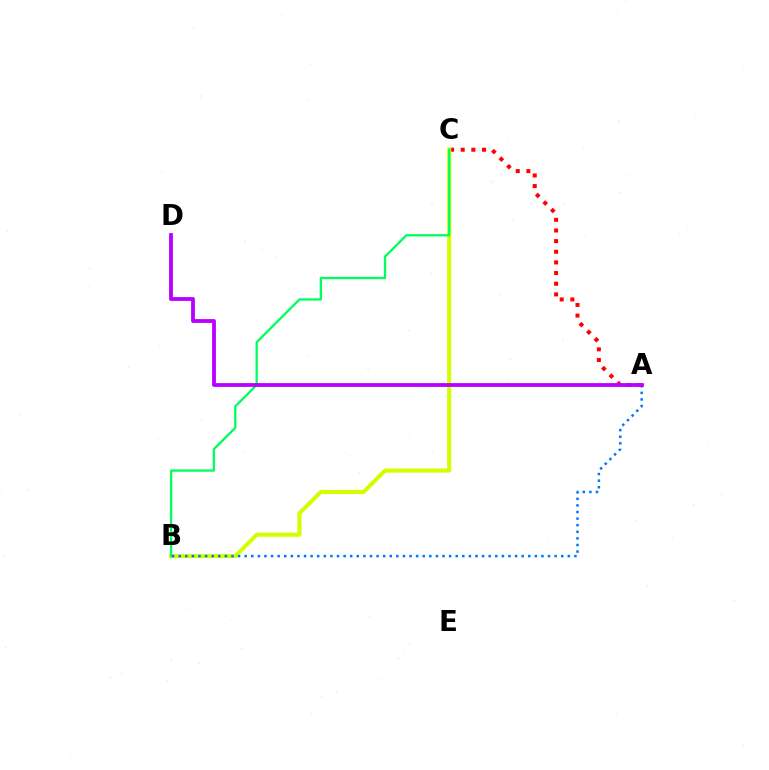{('A', 'C'): [{'color': '#ff0000', 'line_style': 'dotted', 'thickness': 2.89}], ('B', 'C'): [{'color': '#d1ff00', 'line_style': 'solid', 'thickness': 2.96}, {'color': '#00ff5c', 'line_style': 'solid', 'thickness': 1.66}], ('A', 'B'): [{'color': '#0074ff', 'line_style': 'dotted', 'thickness': 1.79}], ('A', 'D'): [{'color': '#b900ff', 'line_style': 'solid', 'thickness': 2.73}]}